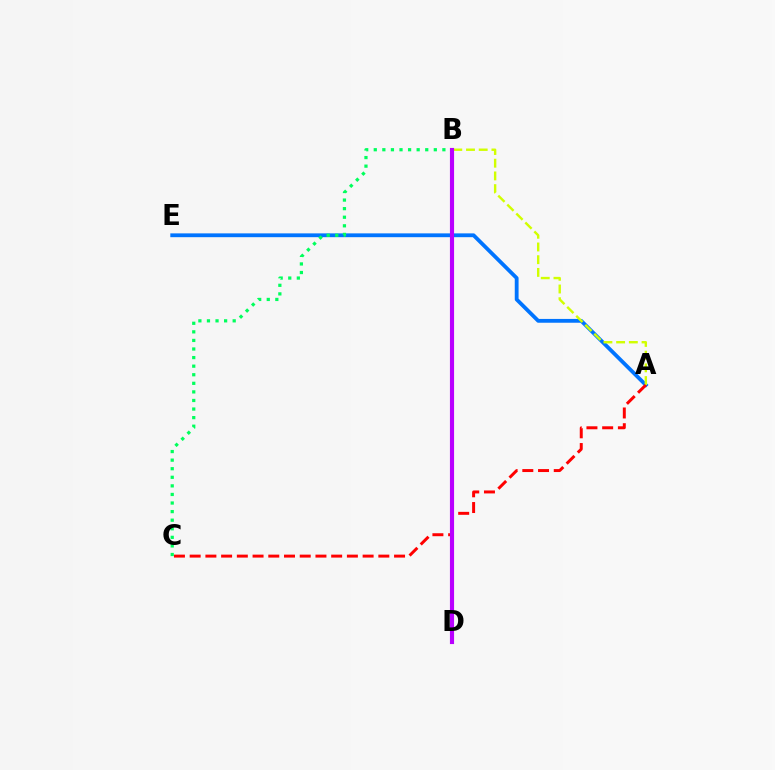{('A', 'E'): [{'color': '#0074ff', 'line_style': 'solid', 'thickness': 2.74}], ('A', 'B'): [{'color': '#d1ff00', 'line_style': 'dashed', 'thickness': 1.73}], ('A', 'C'): [{'color': '#ff0000', 'line_style': 'dashed', 'thickness': 2.14}], ('B', 'C'): [{'color': '#00ff5c', 'line_style': 'dotted', 'thickness': 2.33}], ('B', 'D'): [{'color': '#b900ff', 'line_style': 'solid', 'thickness': 2.97}]}